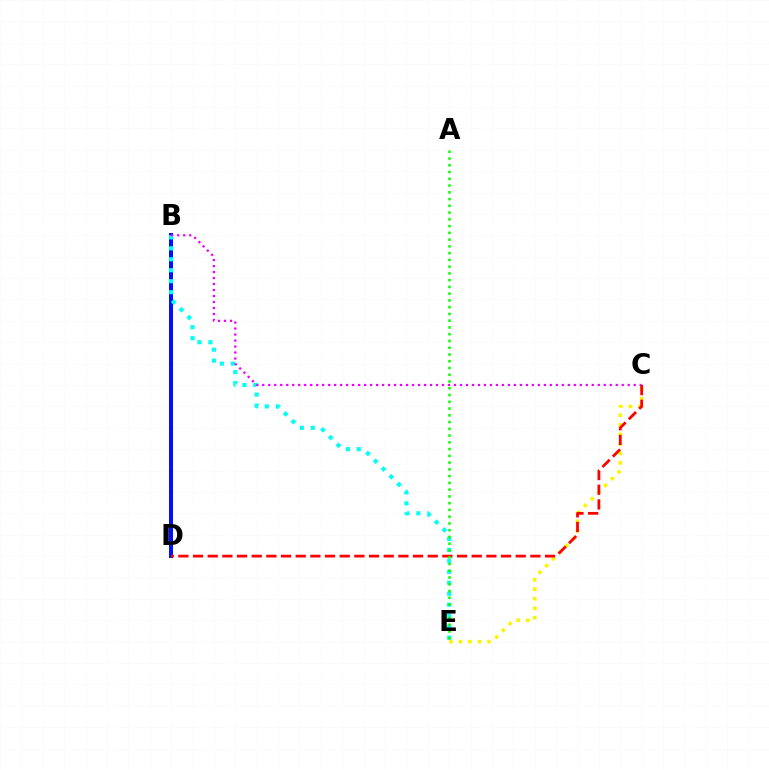{('B', 'D'): [{'color': '#0010ff', 'line_style': 'solid', 'thickness': 2.87}], ('B', 'E'): [{'color': '#00fff6', 'line_style': 'dotted', 'thickness': 2.98}], ('C', 'E'): [{'color': '#fcf500', 'line_style': 'dotted', 'thickness': 2.59}], ('B', 'C'): [{'color': '#ee00ff', 'line_style': 'dotted', 'thickness': 1.63}], ('C', 'D'): [{'color': '#ff0000', 'line_style': 'dashed', 'thickness': 1.99}], ('A', 'E'): [{'color': '#08ff00', 'line_style': 'dotted', 'thickness': 1.84}]}